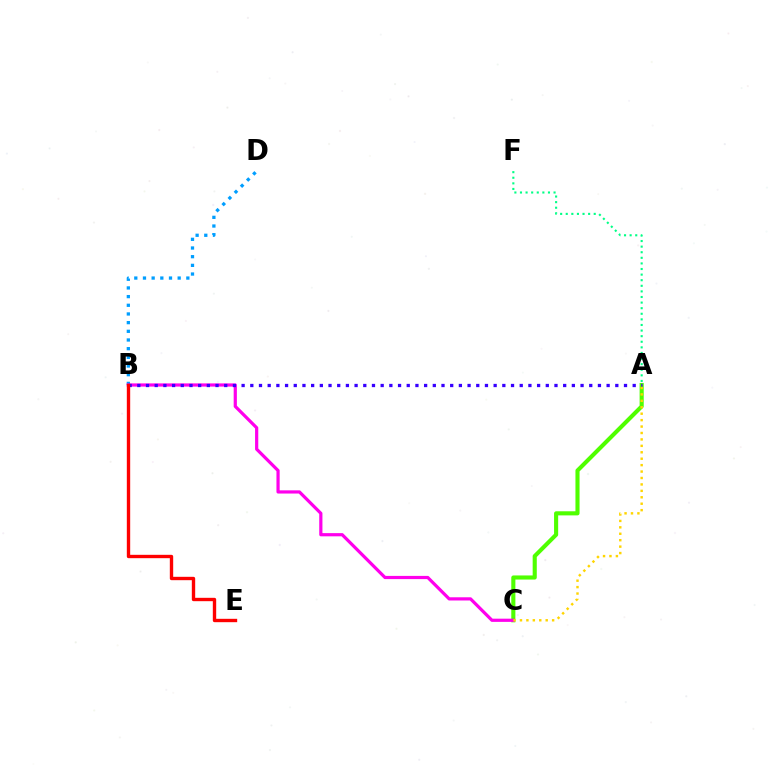{('A', 'C'): [{'color': '#4fff00', 'line_style': 'solid', 'thickness': 2.96}, {'color': '#ffd500', 'line_style': 'dotted', 'thickness': 1.75}], ('A', 'F'): [{'color': '#00ff86', 'line_style': 'dotted', 'thickness': 1.52}], ('B', 'D'): [{'color': '#009eff', 'line_style': 'dotted', 'thickness': 2.36}], ('B', 'C'): [{'color': '#ff00ed', 'line_style': 'solid', 'thickness': 2.31}], ('A', 'B'): [{'color': '#3700ff', 'line_style': 'dotted', 'thickness': 2.36}], ('B', 'E'): [{'color': '#ff0000', 'line_style': 'solid', 'thickness': 2.43}]}